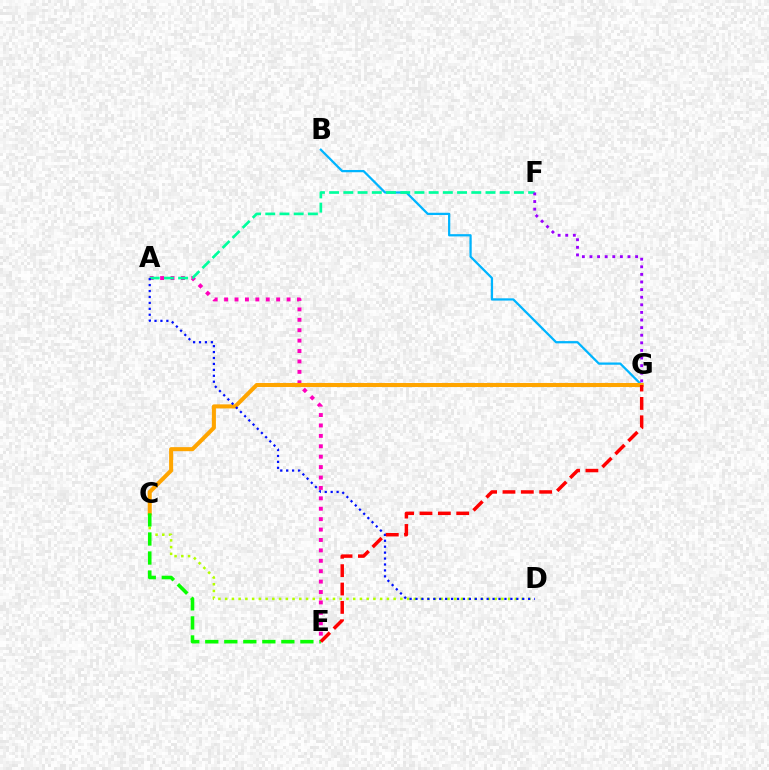{('C', 'D'): [{'color': '#b3ff00', 'line_style': 'dotted', 'thickness': 1.83}], ('B', 'G'): [{'color': '#00b5ff', 'line_style': 'solid', 'thickness': 1.63}], ('A', 'E'): [{'color': '#ff00bd', 'line_style': 'dotted', 'thickness': 2.83}], ('C', 'G'): [{'color': '#ffa500', 'line_style': 'solid', 'thickness': 2.91}], ('A', 'F'): [{'color': '#00ff9d', 'line_style': 'dashed', 'thickness': 1.93}], ('A', 'D'): [{'color': '#0010ff', 'line_style': 'dotted', 'thickness': 1.61}], ('C', 'E'): [{'color': '#08ff00', 'line_style': 'dashed', 'thickness': 2.58}], ('F', 'G'): [{'color': '#9b00ff', 'line_style': 'dotted', 'thickness': 2.07}], ('E', 'G'): [{'color': '#ff0000', 'line_style': 'dashed', 'thickness': 2.49}]}